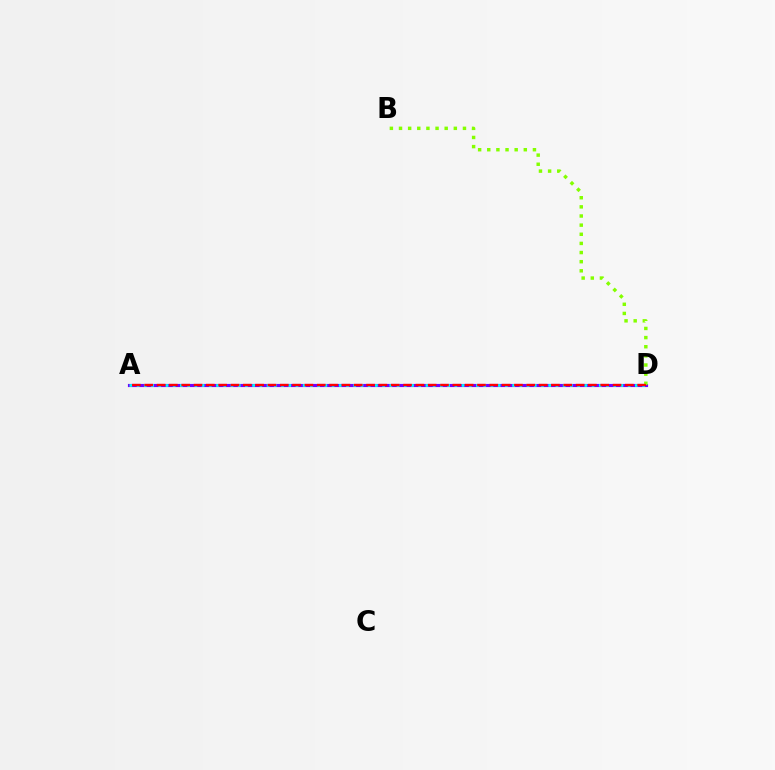{('A', 'D'): [{'color': '#7200ff', 'line_style': 'solid', 'thickness': 2.26}, {'color': '#00fff6', 'line_style': 'dotted', 'thickness': 1.96}, {'color': '#ff0000', 'line_style': 'dashed', 'thickness': 1.67}], ('B', 'D'): [{'color': '#84ff00', 'line_style': 'dotted', 'thickness': 2.48}]}